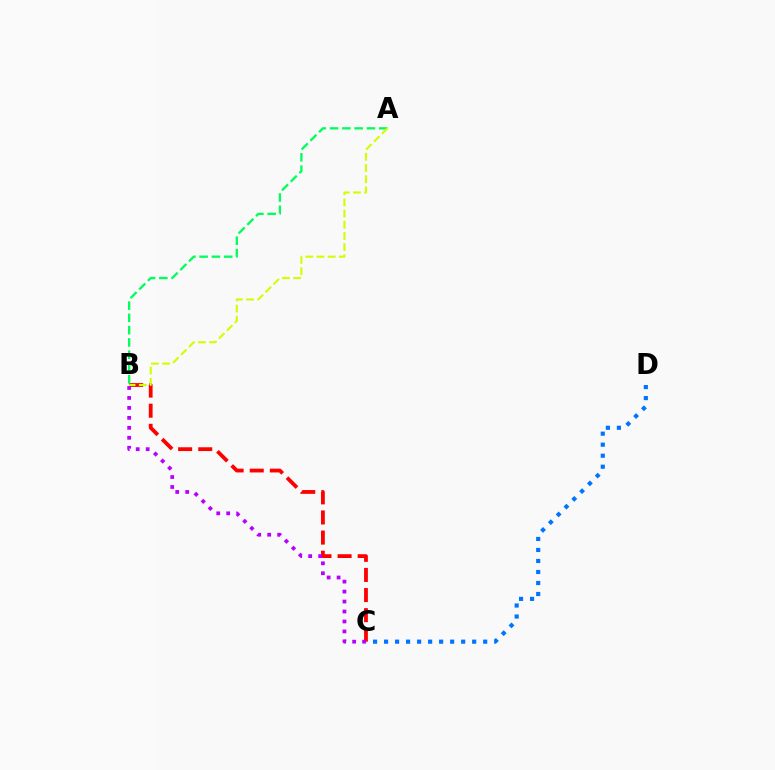{('B', 'C'): [{'color': '#ff0000', 'line_style': 'dashed', 'thickness': 2.73}, {'color': '#b900ff', 'line_style': 'dotted', 'thickness': 2.71}], ('A', 'B'): [{'color': '#00ff5c', 'line_style': 'dashed', 'thickness': 1.67}, {'color': '#d1ff00', 'line_style': 'dashed', 'thickness': 1.52}], ('C', 'D'): [{'color': '#0074ff', 'line_style': 'dotted', 'thickness': 2.99}]}